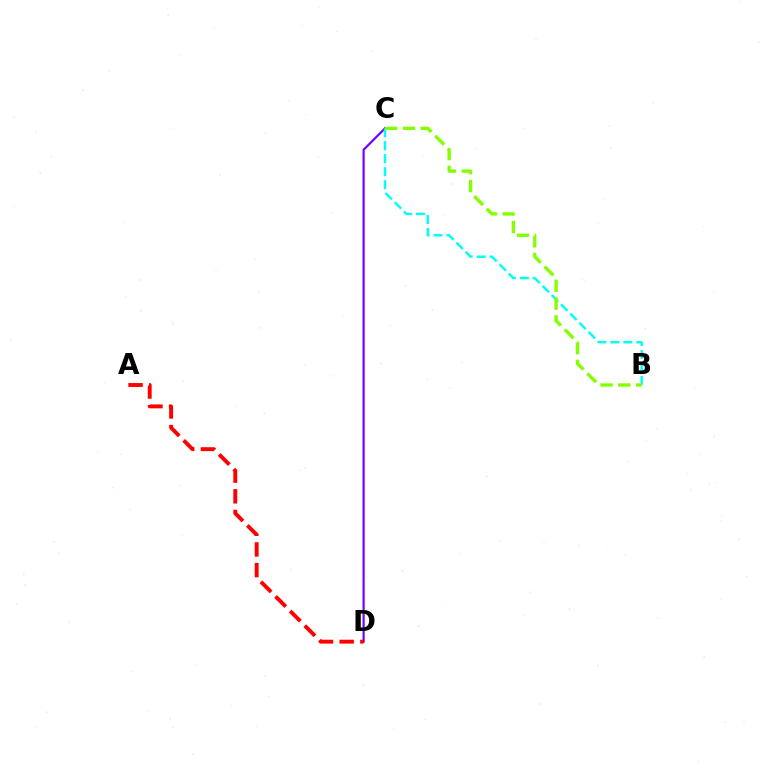{('C', 'D'): [{'color': '#7200ff', 'line_style': 'solid', 'thickness': 1.57}], ('A', 'D'): [{'color': '#ff0000', 'line_style': 'dashed', 'thickness': 2.81}], ('B', 'C'): [{'color': '#00fff6', 'line_style': 'dashed', 'thickness': 1.77}, {'color': '#84ff00', 'line_style': 'dashed', 'thickness': 2.42}]}